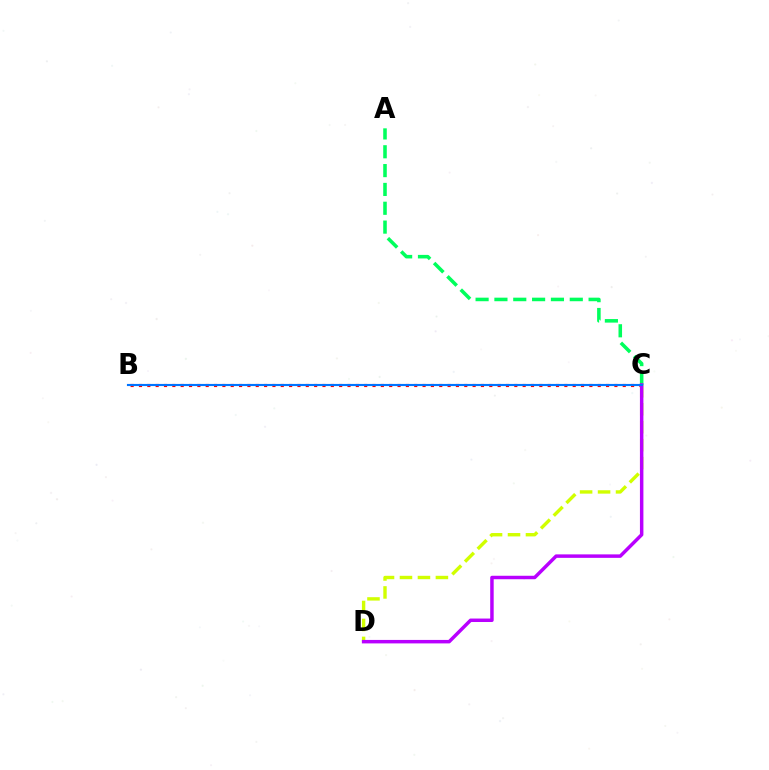{('C', 'D'): [{'color': '#d1ff00', 'line_style': 'dashed', 'thickness': 2.44}, {'color': '#b900ff', 'line_style': 'solid', 'thickness': 2.5}], ('A', 'C'): [{'color': '#00ff5c', 'line_style': 'dashed', 'thickness': 2.56}], ('B', 'C'): [{'color': '#ff0000', 'line_style': 'dotted', 'thickness': 2.27}, {'color': '#0074ff', 'line_style': 'solid', 'thickness': 1.53}]}